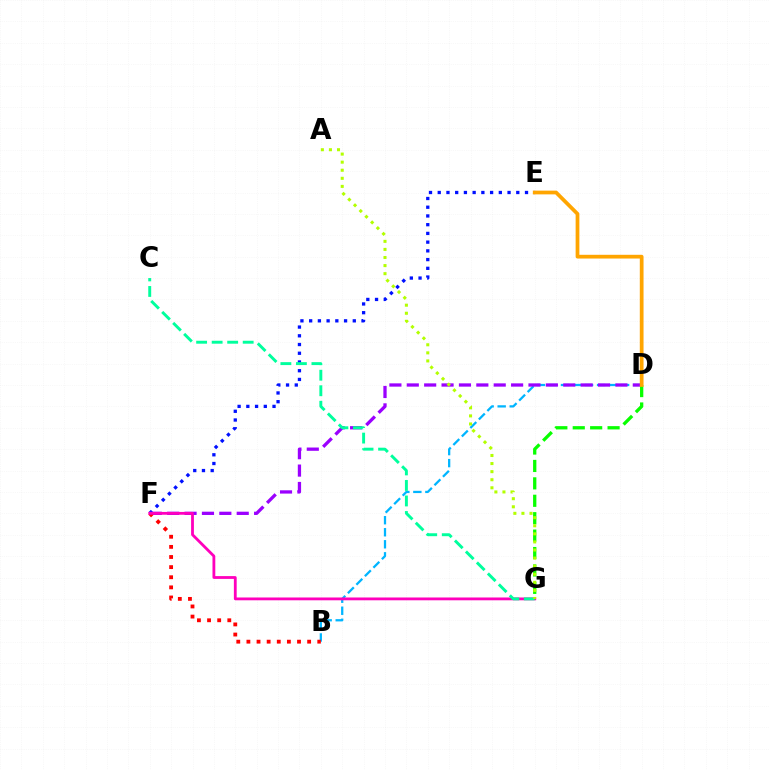{('E', 'F'): [{'color': '#0010ff', 'line_style': 'dotted', 'thickness': 2.37}], ('B', 'D'): [{'color': '#00b5ff', 'line_style': 'dashed', 'thickness': 1.63}], ('D', 'F'): [{'color': '#9b00ff', 'line_style': 'dashed', 'thickness': 2.36}], ('B', 'F'): [{'color': '#ff0000', 'line_style': 'dotted', 'thickness': 2.75}], ('F', 'G'): [{'color': '#ff00bd', 'line_style': 'solid', 'thickness': 2.02}], ('C', 'G'): [{'color': '#00ff9d', 'line_style': 'dashed', 'thickness': 2.11}], ('D', 'G'): [{'color': '#08ff00', 'line_style': 'dashed', 'thickness': 2.37}], ('D', 'E'): [{'color': '#ffa500', 'line_style': 'solid', 'thickness': 2.69}], ('A', 'G'): [{'color': '#b3ff00', 'line_style': 'dotted', 'thickness': 2.19}]}